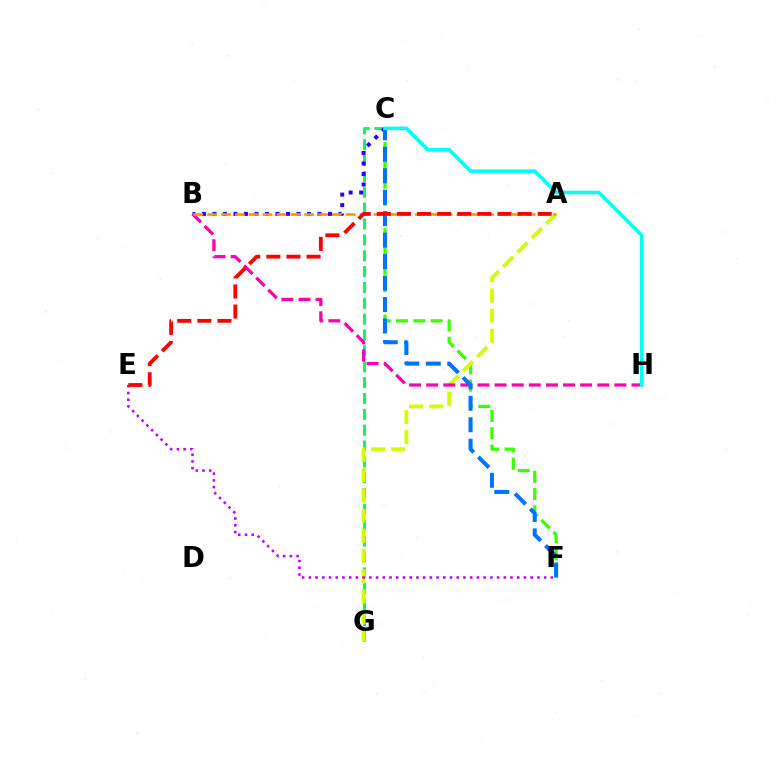{('C', 'G'): [{'color': '#00ff5c', 'line_style': 'dashed', 'thickness': 2.15}], ('C', 'F'): [{'color': '#3dff00', 'line_style': 'dashed', 'thickness': 2.34}, {'color': '#0074ff', 'line_style': 'dashed', 'thickness': 2.92}], ('B', 'C'): [{'color': '#2500ff', 'line_style': 'dotted', 'thickness': 2.85}], ('A', 'G'): [{'color': '#d1ff00', 'line_style': 'dashed', 'thickness': 2.75}], ('B', 'H'): [{'color': '#ff00ac', 'line_style': 'dashed', 'thickness': 2.32}], ('A', 'B'): [{'color': '#ff9400', 'line_style': 'dashed', 'thickness': 1.88}], ('E', 'F'): [{'color': '#b900ff', 'line_style': 'dotted', 'thickness': 1.83}], ('A', 'E'): [{'color': '#ff0000', 'line_style': 'dashed', 'thickness': 2.73}], ('C', 'H'): [{'color': '#00fff6', 'line_style': 'solid', 'thickness': 2.58}]}